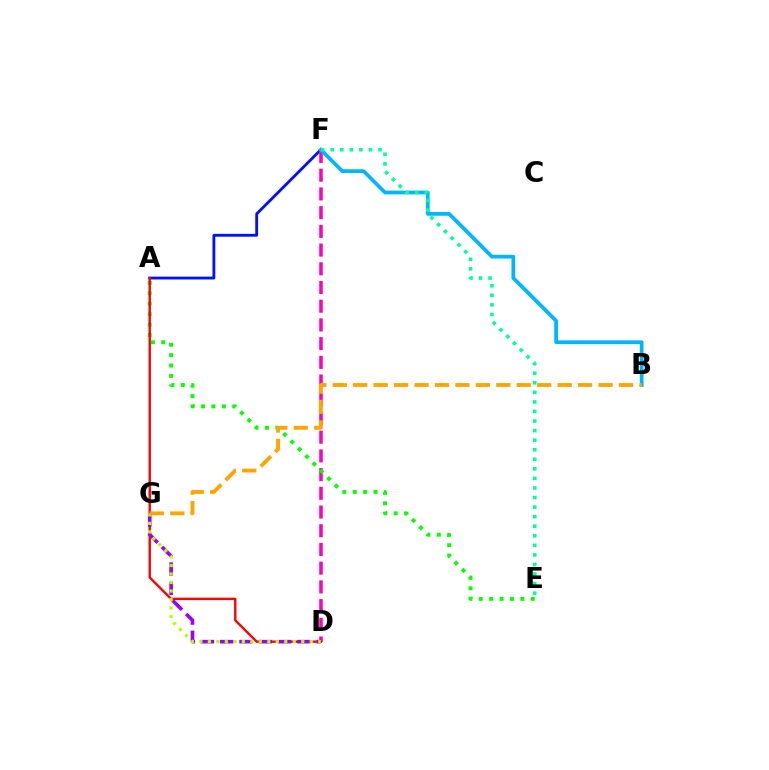{('A', 'F'): [{'color': '#0010ff', 'line_style': 'solid', 'thickness': 2.03}], ('D', 'F'): [{'color': '#ff00bd', 'line_style': 'dashed', 'thickness': 2.54}], ('A', 'E'): [{'color': '#08ff00', 'line_style': 'dotted', 'thickness': 2.82}], ('A', 'D'): [{'color': '#ff0000', 'line_style': 'solid', 'thickness': 1.71}], ('D', 'G'): [{'color': '#9b00ff', 'line_style': 'dashed', 'thickness': 2.62}, {'color': '#b3ff00', 'line_style': 'dotted', 'thickness': 2.31}], ('B', 'F'): [{'color': '#00b5ff', 'line_style': 'solid', 'thickness': 2.68}], ('E', 'F'): [{'color': '#00ff9d', 'line_style': 'dotted', 'thickness': 2.6}], ('B', 'G'): [{'color': '#ffa500', 'line_style': 'dashed', 'thickness': 2.78}]}